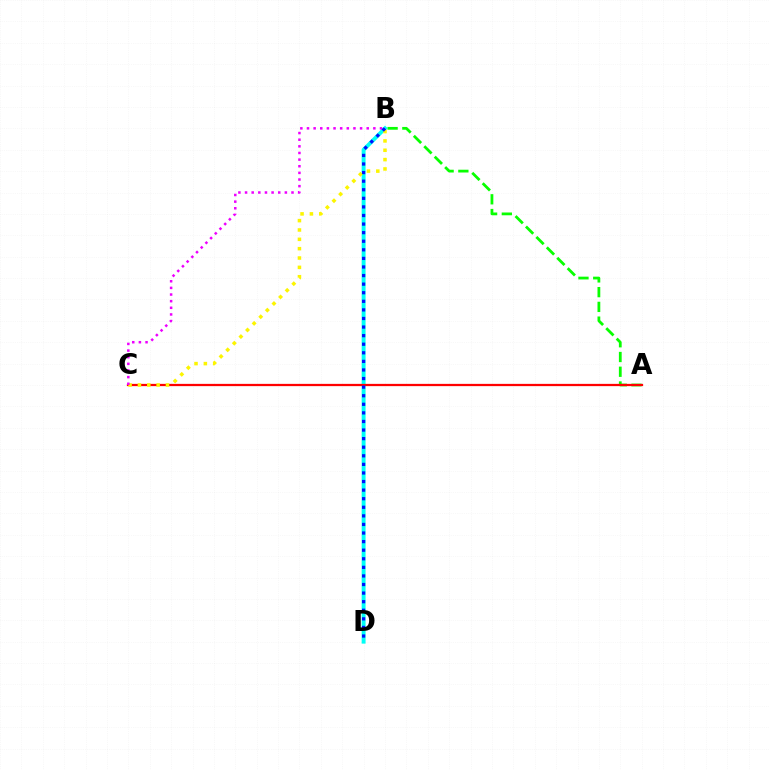{('A', 'B'): [{'color': '#08ff00', 'line_style': 'dashed', 'thickness': 2.0}], ('B', 'D'): [{'color': '#00fff6', 'line_style': 'solid', 'thickness': 2.81}, {'color': '#0010ff', 'line_style': 'dotted', 'thickness': 2.33}], ('A', 'C'): [{'color': '#ff0000', 'line_style': 'solid', 'thickness': 1.63}], ('B', 'C'): [{'color': '#fcf500', 'line_style': 'dotted', 'thickness': 2.54}, {'color': '#ee00ff', 'line_style': 'dotted', 'thickness': 1.8}]}